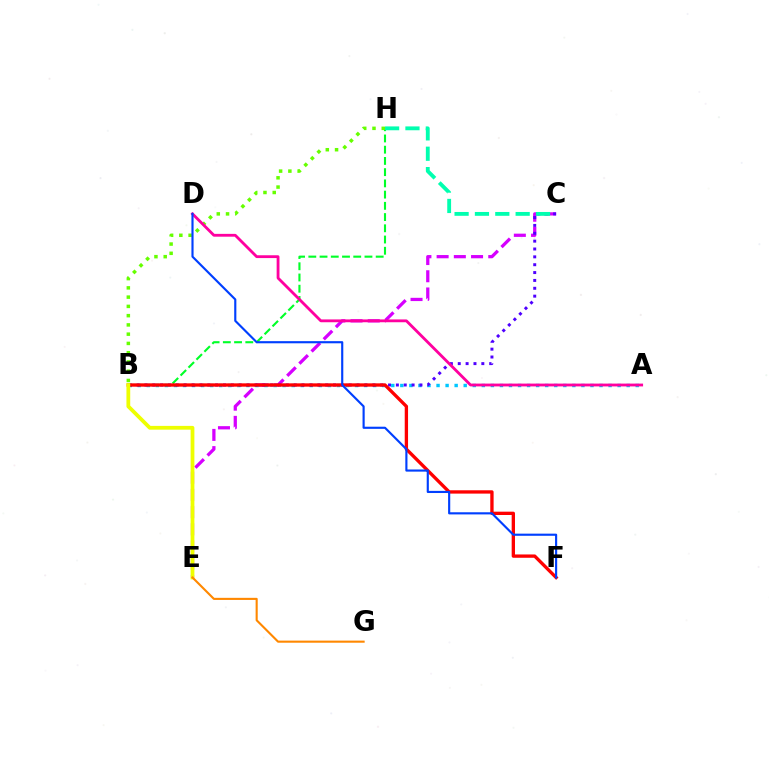{('C', 'E'): [{'color': '#d600ff', 'line_style': 'dashed', 'thickness': 2.34}], ('A', 'B'): [{'color': '#00c7ff', 'line_style': 'dotted', 'thickness': 2.46}], ('B', 'H'): [{'color': '#00ff27', 'line_style': 'dashed', 'thickness': 1.53}, {'color': '#66ff00', 'line_style': 'dotted', 'thickness': 2.52}], ('B', 'C'): [{'color': '#4f00ff', 'line_style': 'dotted', 'thickness': 2.14}], ('B', 'F'): [{'color': '#ff0000', 'line_style': 'solid', 'thickness': 2.4}], ('C', 'H'): [{'color': '#00ffaf', 'line_style': 'dashed', 'thickness': 2.77}], ('B', 'E'): [{'color': '#eeff00', 'line_style': 'solid', 'thickness': 2.72}], ('A', 'D'): [{'color': '#ff00a0', 'line_style': 'solid', 'thickness': 2.03}], ('E', 'G'): [{'color': '#ff8800', 'line_style': 'solid', 'thickness': 1.52}], ('D', 'F'): [{'color': '#003fff', 'line_style': 'solid', 'thickness': 1.54}]}